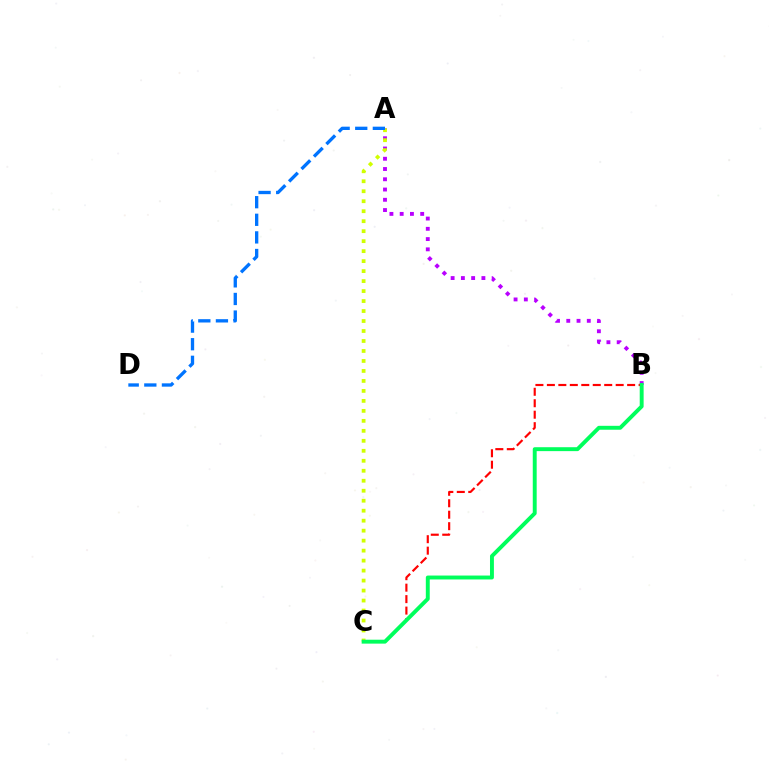{('A', 'B'): [{'color': '#b900ff', 'line_style': 'dotted', 'thickness': 2.79}], ('A', 'C'): [{'color': '#d1ff00', 'line_style': 'dotted', 'thickness': 2.71}], ('B', 'C'): [{'color': '#ff0000', 'line_style': 'dashed', 'thickness': 1.56}, {'color': '#00ff5c', 'line_style': 'solid', 'thickness': 2.82}], ('A', 'D'): [{'color': '#0074ff', 'line_style': 'dashed', 'thickness': 2.39}]}